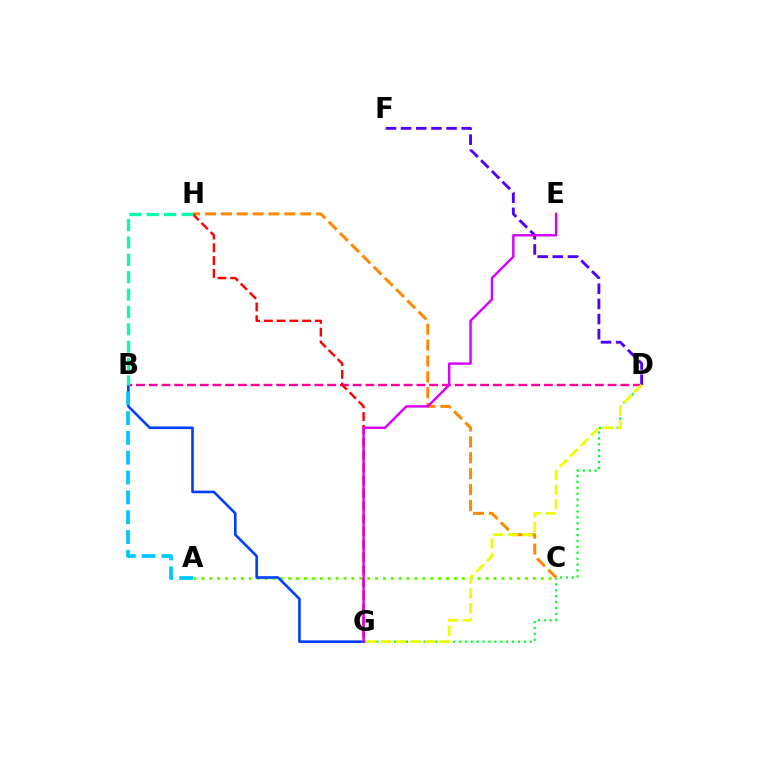{('A', 'C'): [{'color': '#66ff00', 'line_style': 'dotted', 'thickness': 2.14}], ('C', 'H'): [{'color': '#ff8800', 'line_style': 'dashed', 'thickness': 2.16}], ('D', 'G'): [{'color': '#00ff27', 'line_style': 'dotted', 'thickness': 1.6}, {'color': '#eeff00', 'line_style': 'dashed', 'thickness': 2.0}], ('D', 'F'): [{'color': '#4f00ff', 'line_style': 'dashed', 'thickness': 2.06}], ('B', 'D'): [{'color': '#ff00a0', 'line_style': 'dashed', 'thickness': 1.73}], ('G', 'H'): [{'color': '#ff0000', 'line_style': 'dashed', 'thickness': 1.73}], ('B', 'G'): [{'color': '#003fff', 'line_style': 'solid', 'thickness': 1.88}], ('E', 'G'): [{'color': '#d600ff', 'line_style': 'solid', 'thickness': 1.75}], ('B', 'H'): [{'color': '#00ffaf', 'line_style': 'dashed', 'thickness': 2.36}], ('A', 'B'): [{'color': '#00c7ff', 'line_style': 'dashed', 'thickness': 2.69}]}